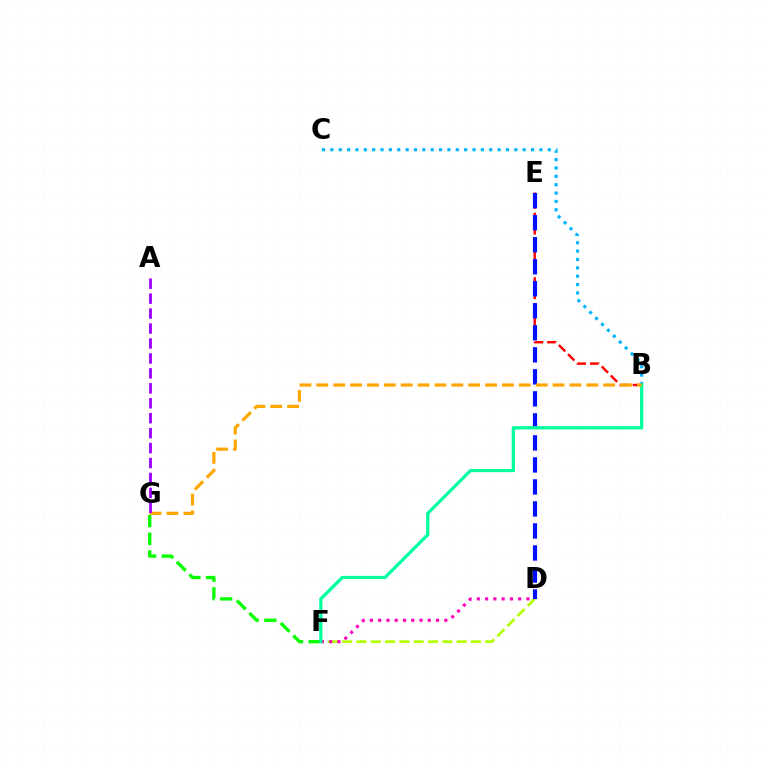{('B', 'E'): [{'color': '#ff0000', 'line_style': 'dashed', 'thickness': 1.75}], ('B', 'C'): [{'color': '#00b5ff', 'line_style': 'dotted', 'thickness': 2.27}], ('D', 'F'): [{'color': '#b3ff00', 'line_style': 'dashed', 'thickness': 1.94}, {'color': '#ff00bd', 'line_style': 'dotted', 'thickness': 2.25}], ('F', 'G'): [{'color': '#08ff00', 'line_style': 'dashed', 'thickness': 2.41}], ('D', 'E'): [{'color': '#0010ff', 'line_style': 'dashed', 'thickness': 2.99}], ('B', 'F'): [{'color': '#00ff9d', 'line_style': 'solid', 'thickness': 2.34}], ('B', 'G'): [{'color': '#ffa500', 'line_style': 'dashed', 'thickness': 2.29}], ('A', 'G'): [{'color': '#9b00ff', 'line_style': 'dashed', 'thickness': 2.03}]}